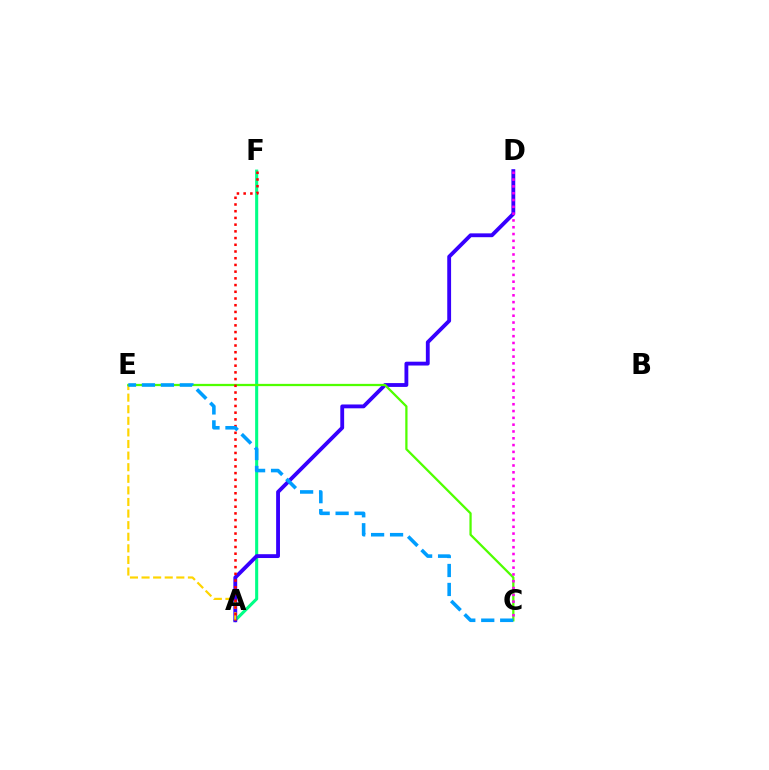{('A', 'F'): [{'color': '#00ff86', 'line_style': 'solid', 'thickness': 2.22}, {'color': '#ff0000', 'line_style': 'dotted', 'thickness': 1.82}], ('A', 'D'): [{'color': '#3700ff', 'line_style': 'solid', 'thickness': 2.76}], ('A', 'E'): [{'color': '#ffd500', 'line_style': 'dashed', 'thickness': 1.57}], ('C', 'E'): [{'color': '#4fff00', 'line_style': 'solid', 'thickness': 1.63}, {'color': '#009eff', 'line_style': 'dashed', 'thickness': 2.58}], ('C', 'D'): [{'color': '#ff00ed', 'line_style': 'dotted', 'thickness': 1.85}]}